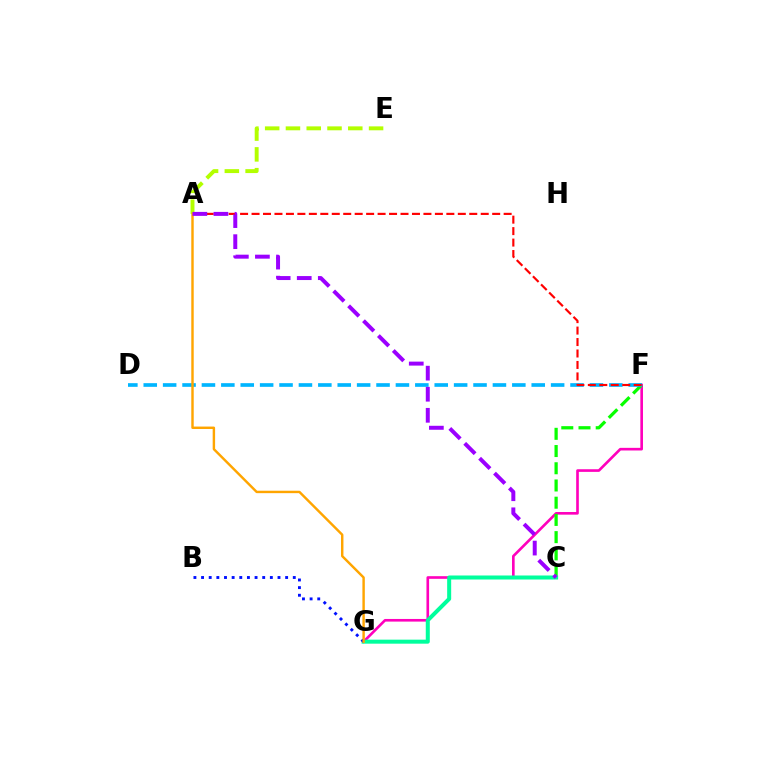{('F', 'G'): [{'color': '#ff00bd', 'line_style': 'solid', 'thickness': 1.9}], ('C', 'F'): [{'color': '#08ff00', 'line_style': 'dashed', 'thickness': 2.34}], ('C', 'G'): [{'color': '#00ff9d', 'line_style': 'solid', 'thickness': 2.89}], ('A', 'E'): [{'color': '#b3ff00', 'line_style': 'dashed', 'thickness': 2.82}], ('B', 'G'): [{'color': '#0010ff', 'line_style': 'dotted', 'thickness': 2.08}], ('D', 'F'): [{'color': '#00b5ff', 'line_style': 'dashed', 'thickness': 2.64}], ('A', 'G'): [{'color': '#ffa500', 'line_style': 'solid', 'thickness': 1.75}], ('A', 'F'): [{'color': '#ff0000', 'line_style': 'dashed', 'thickness': 1.56}], ('A', 'C'): [{'color': '#9b00ff', 'line_style': 'dashed', 'thickness': 2.86}]}